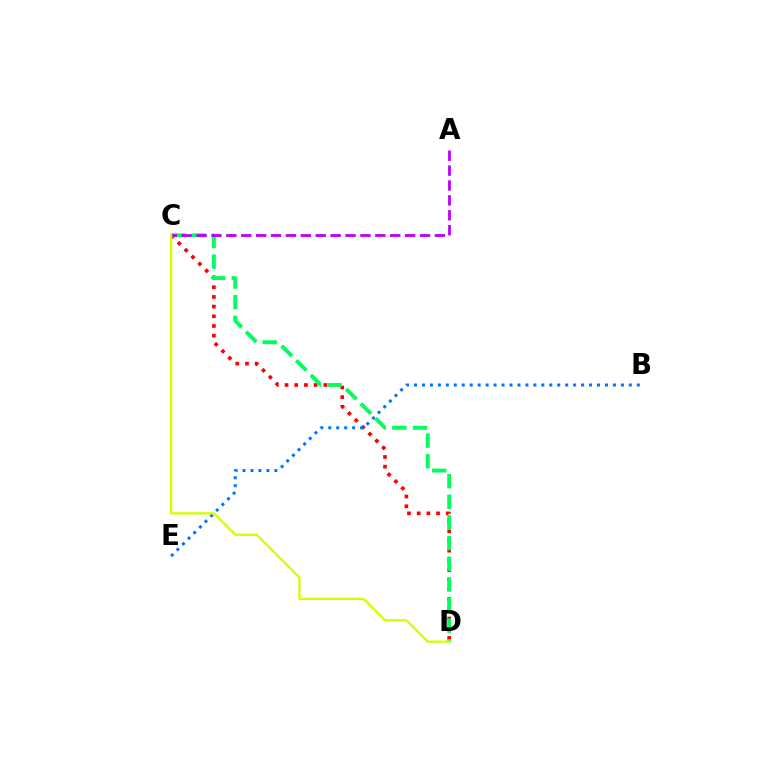{('C', 'D'): [{'color': '#ff0000', 'line_style': 'dotted', 'thickness': 2.63}, {'color': '#00ff5c', 'line_style': 'dashed', 'thickness': 2.8}, {'color': '#d1ff00', 'line_style': 'solid', 'thickness': 1.64}], ('B', 'E'): [{'color': '#0074ff', 'line_style': 'dotted', 'thickness': 2.16}], ('A', 'C'): [{'color': '#b900ff', 'line_style': 'dashed', 'thickness': 2.02}]}